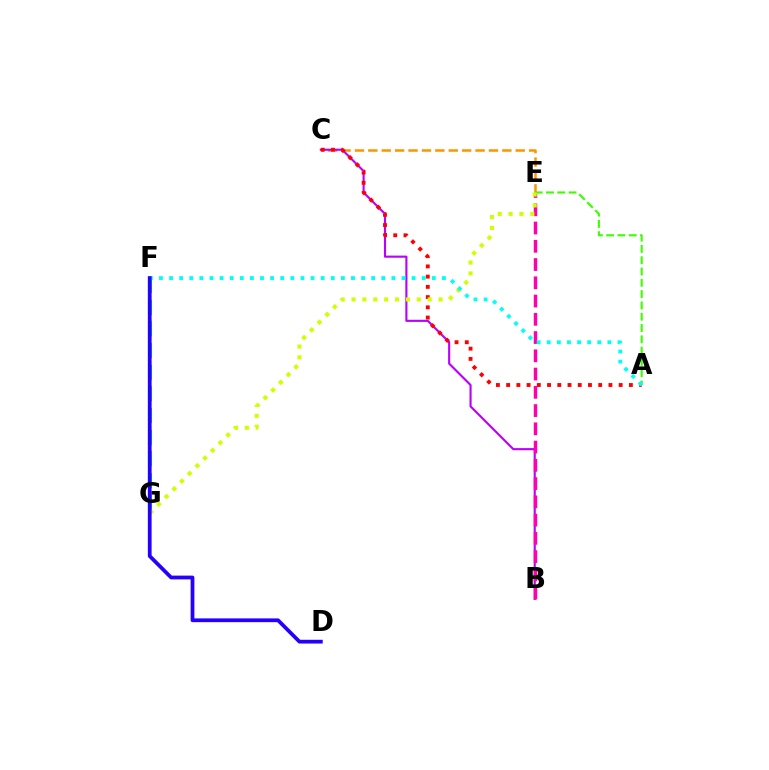{('C', 'E'): [{'color': '#ff9400', 'line_style': 'dashed', 'thickness': 1.82}], ('F', 'G'): [{'color': '#0074ff', 'line_style': 'dotted', 'thickness': 1.61}, {'color': '#00ff5c', 'line_style': 'dashed', 'thickness': 2.94}], ('B', 'C'): [{'color': '#b900ff', 'line_style': 'solid', 'thickness': 1.53}], ('B', 'E'): [{'color': '#ff00ac', 'line_style': 'dashed', 'thickness': 2.48}], ('A', 'E'): [{'color': '#3dff00', 'line_style': 'dashed', 'thickness': 1.53}], ('A', 'C'): [{'color': '#ff0000', 'line_style': 'dotted', 'thickness': 2.78}], ('E', 'G'): [{'color': '#d1ff00', 'line_style': 'dotted', 'thickness': 2.96}], ('A', 'F'): [{'color': '#00fff6', 'line_style': 'dotted', 'thickness': 2.75}], ('D', 'F'): [{'color': '#2500ff', 'line_style': 'solid', 'thickness': 2.71}]}